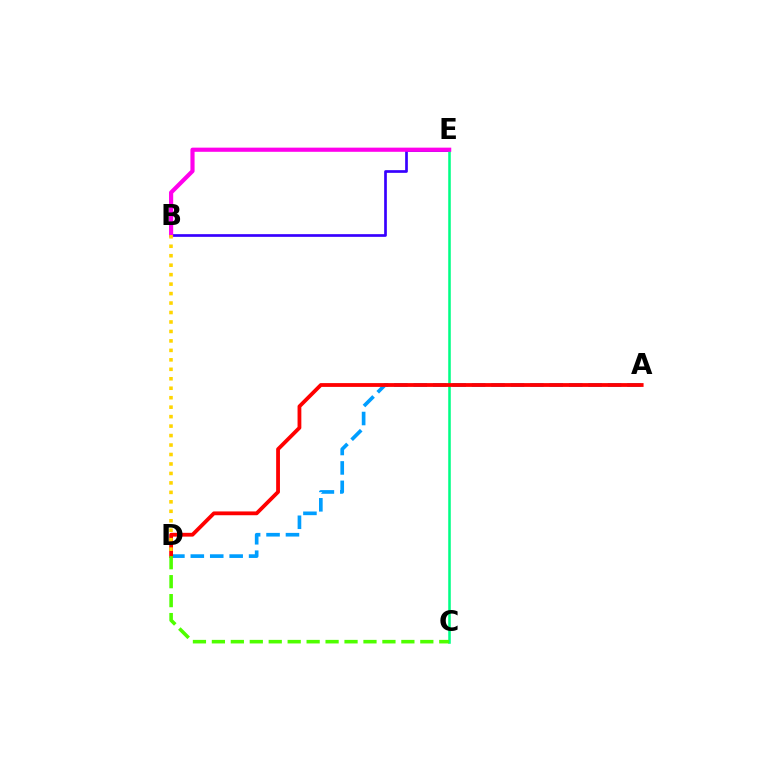{('B', 'E'): [{'color': '#3700ff', 'line_style': 'solid', 'thickness': 1.94}, {'color': '#ff00ed', 'line_style': 'solid', 'thickness': 2.99}], ('A', 'D'): [{'color': '#009eff', 'line_style': 'dashed', 'thickness': 2.64}, {'color': '#ff0000', 'line_style': 'solid', 'thickness': 2.73}], ('C', 'E'): [{'color': '#00ff86', 'line_style': 'solid', 'thickness': 1.84}], ('C', 'D'): [{'color': '#4fff00', 'line_style': 'dashed', 'thickness': 2.57}], ('B', 'D'): [{'color': '#ffd500', 'line_style': 'dotted', 'thickness': 2.57}]}